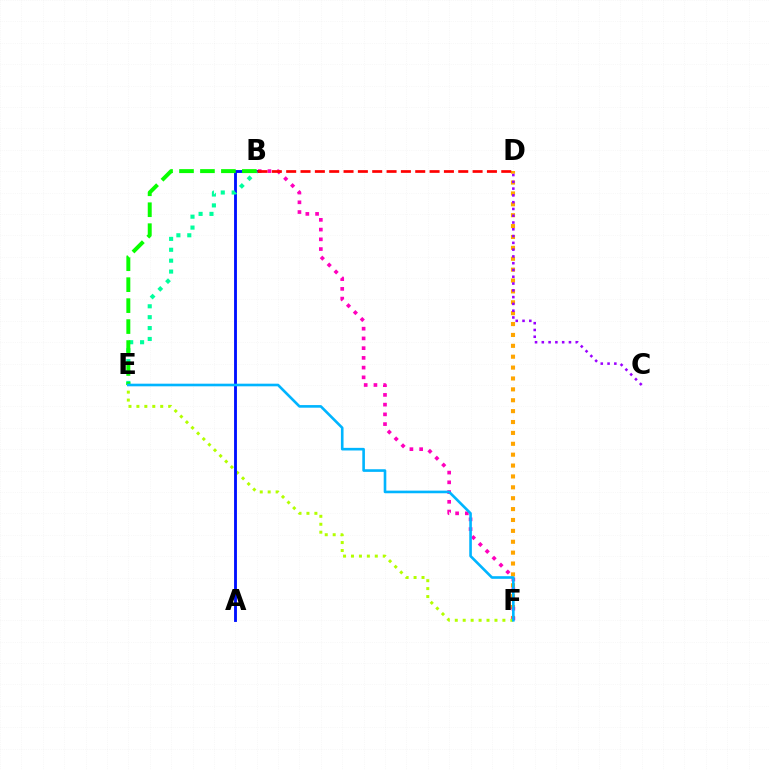{('D', 'F'): [{'color': '#ffa500', 'line_style': 'dotted', 'thickness': 2.96}], ('B', 'F'): [{'color': '#ff00bd', 'line_style': 'dotted', 'thickness': 2.64}], ('E', 'F'): [{'color': '#b3ff00', 'line_style': 'dotted', 'thickness': 2.16}, {'color': '#00b5ff', 'line_style': 'solid', 'thickness': 1.89}], ('A', 'B'): [{'color': '#0010ff', 'line_style': 'solid', 'thickness': 2.06}], ('B', 'E'): [{'color': '#00ff9d', 'line_style': 'dotted', 'thickness': 2.96}, {'color': '#08ff00', 'line_style': 'dashed', 'thickness': 2.85}], ('C', 'D'): [{'color': '#9b00ff', 'line_style': 'dotted', 'thickness': 1.84}], ('B', 'D'): [{'color': '#ff0000', 'line_style': 'dashed', 'thickness': 1.95}]}